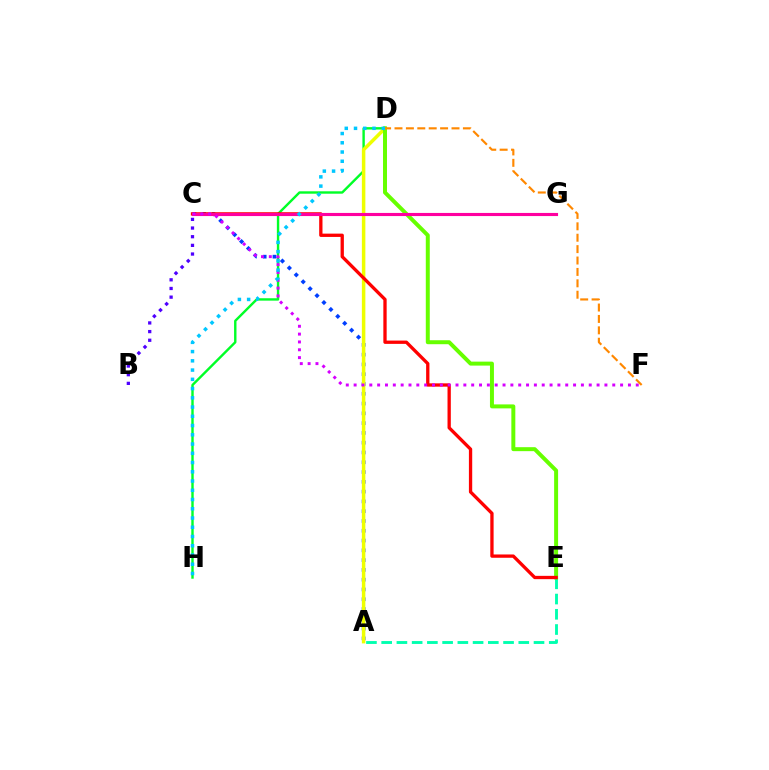{('A', 'E'): [{'color': '#00ffaf', 'line_style': 'dashed', 'thickness': 2.07}], ('D', 'H'): [{'color': '#00ff27', 'line_style': 'solid', 'thickness': 1.73}, {'color': '#00c7ff', 'line_style': 'dotted', 'thickness': 2.51}], ('A', 'C'): [{'color': '#003fff', 'line_style': 'dotted', 'thickness': 2.66}], ('A', 'D'): [{'color': '#eeff00', 'line_style': 'solid', 'thickness': 2.52}], ('D', 'E'): [{'color': '#66ff00', 'line_style': 'solid', 'thickness': 2.86}], ('C', 'E'): [{'color': '#ff0000', 'line_style': 'solid', 'thickness': 2.38}], ('C', 'G'): [{'color': '#ff00a0', 'line_style': 'solid', 'thickness': 2.24}], ('C', 'F'): [{'color': '#d600ff', 'line_style': 'dotted', 'thickness': 2.13}], ('B', 'C'): [{'color': '#4f00ff', 'line_style': 'dotted', 'thickness': 2.35}], ('D', 'F'): [{'color': '#ff8800', 'line_style': 'dashed', 'thickness': 1.55}]}